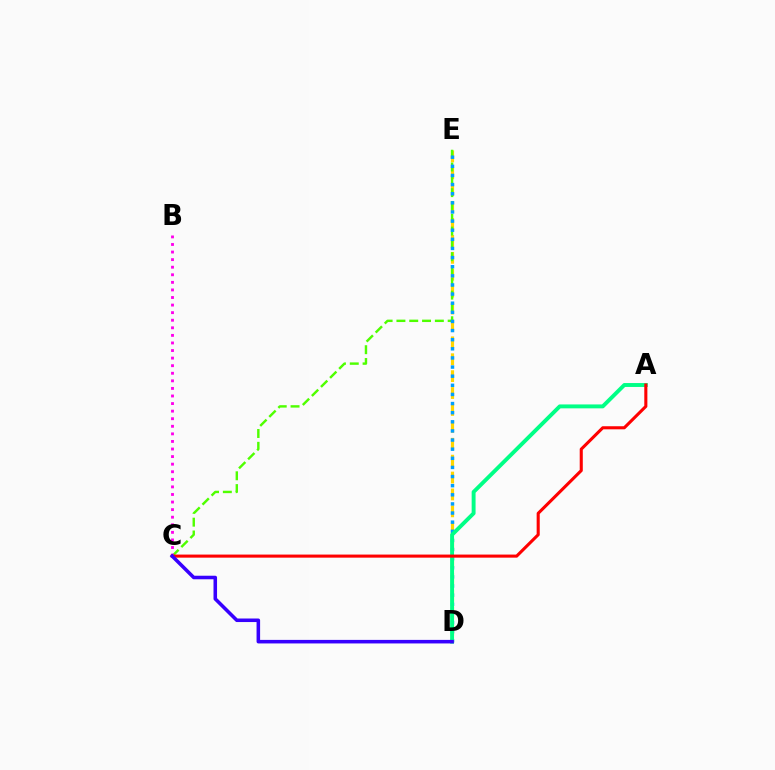{('D', 'E'): [{'color': '#ffd500', 'line_style': 'dashed', 'thickness': 2.3}, {'color': '#009eff', 'line_style': 'dotted', 'thickness': 2.48}], ('C', 'E'): [{'color': '#4fff00', 'line_style': 'dashed', 'thickness': 1.74}], ('B', 'C'): [{'color': '#ff00ed', 'line_style': 'dotted', 'thickness': 2.06}], ('A', 'D'): [{'color': '#00ff86', 'line_style': 'solid', 'thickness': 2.81}], ('A', 'C'): [{'color': '#ff0000', 'line_style': 'solid', 'thickness': 2.22}], ('C', 'D'): [{'color': '#3700ff', 'line_style': 'solid', 'thickness': 2.55}]}